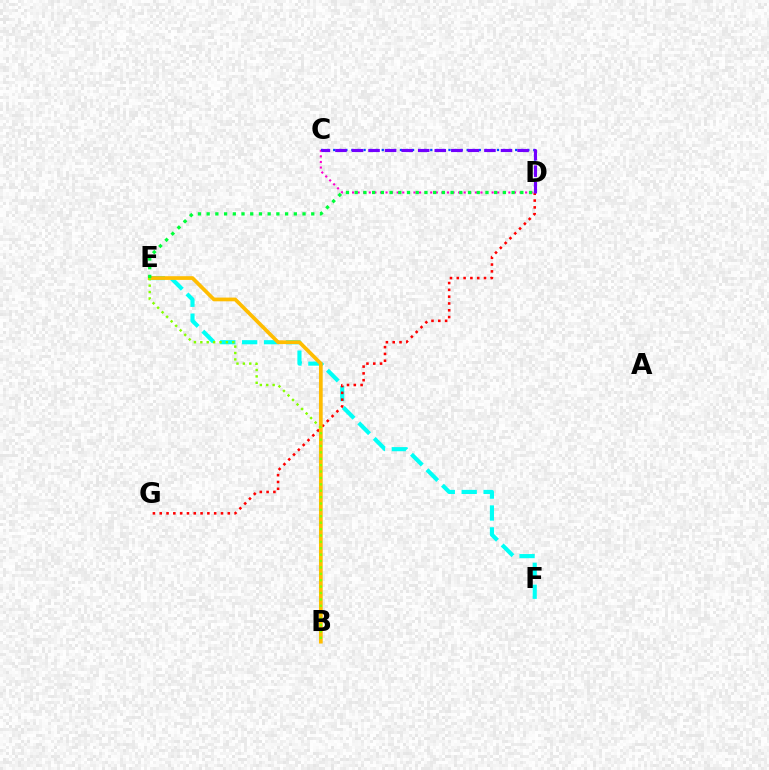{('E', 'F'): [{'color': '#00fff6', 'line_style': 'dashed', 'thickness': 2.98}], ('D', 'G'): [{'color': '#ff0000', 'line_style': 'dotted', 'thickness': 1.85}], ('B', 'E'): [{'color': '#ffbd00', 'line_style': 'solid', 'thickness': 2.68}, {'color': '#84ff00', 'line_style': 'dotted', 'thickness': 1.74}], ('C', 'D'): [{'color': '#ff00cf', 'line_style': 'dotted', 'thickness': 1.52}, {'color': '#004bff', 'line_style': 'dotted', 'thickness': 1.65}, {'color': '#7200ff', 'line_style': 'dashed', 'thickness': 2.25}], ('D', 'E'): [{'color': '#00ff39', 'line_style': 'dotted', 'thickness': 2.37}]}